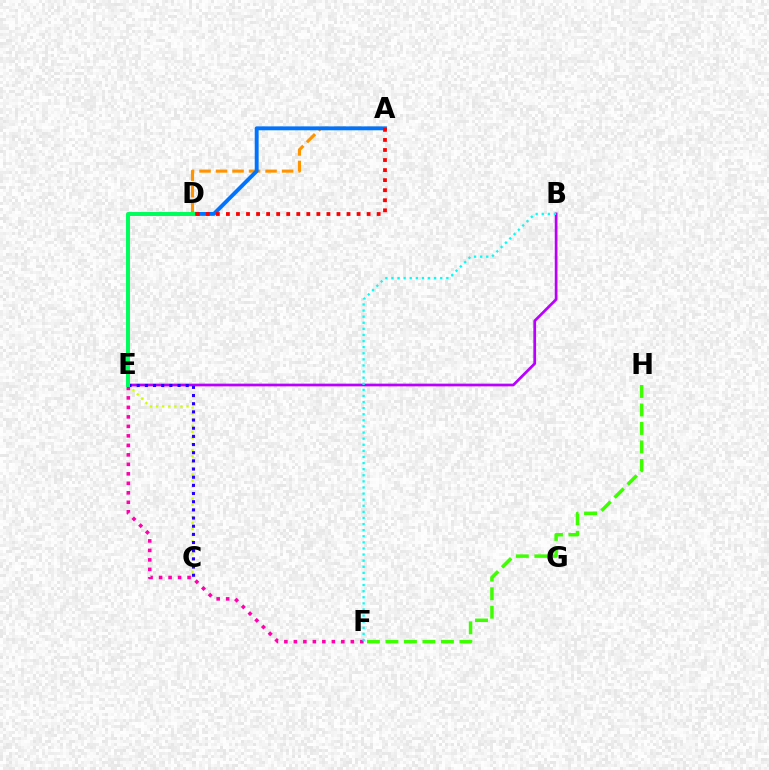{('A', 'D'): [{'color': '#ff9400', 'line_style': 'dashed', 'thickness': 2.24}, {'color': '#0074ff', 'line_style': 'solid', 'thickness': 2.81}, {'color': '#ff0000', 'line_style': 'dotted', 'thickness': 2.73}], ('C', 'E'): [{'color': '#d1ff00', 'line_style': 'dotted', 'thickness': 1.65}, {'color': '#2500ff', 'line_style': 'dotted', 'thickness': 2.22}], ('F', 'H'): [{'color': '#3dff00', 'line_style': 'dashed', 'thickness': 2.51}], ('B', 'E'): [{'color': '#b900ff', 'line_style': 'solid', 'thickness': 1.96}], ('E', 'F'): [{'color': '#ff00ac', 'line_style': 'dotted', 'thickness': 2.58}], ('D', 'E'): [{'color': '#00ff5c', 'line_style': 'solid', 'thickness': 2.88}], ('B', 'F'): [{'color': '#00fff6', 'line_style': 'dotted', 'thickness': 1.66}]}